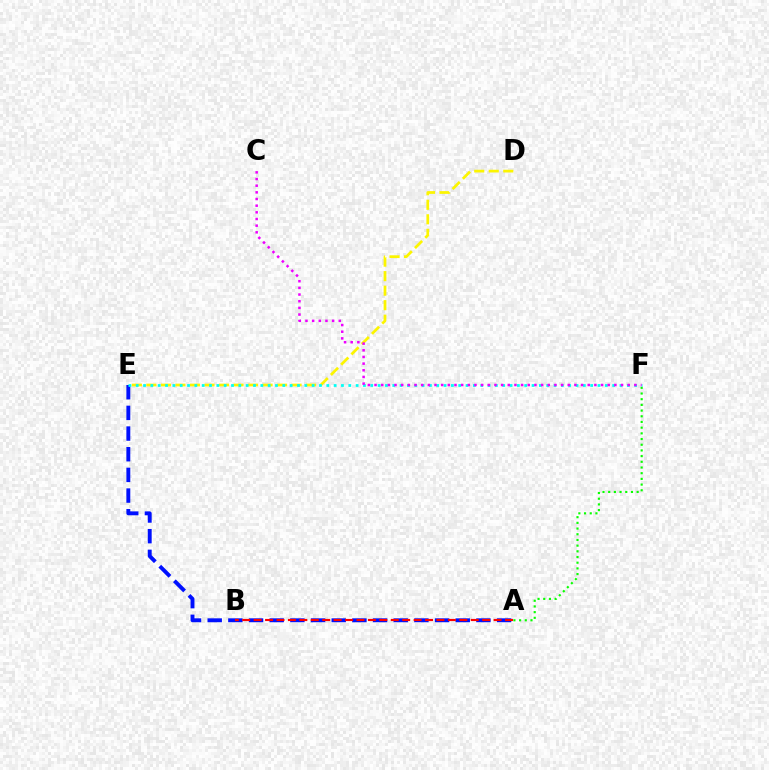{('A', 'E'): [{'color': '#0010ff', 'line_style': 'dashed', 'thickness': 2.81}], ('A', 'B'): [{'color': '#ff0000', 'line_style': 'dashed', 'thickness': 1.55}], ('D', 'E'): [{'color': '#fcf500', 'line_style': 'dashed', 'thickness': 1.97}], ('A', 'F'): [{'color': '#08ff00', 'line_style': 'dotted', 'thickness': 1.55}], ('E', 'F'): [{'color': '#00fff6', 'line_style': 'dotted', 'thickness': 1.99}], ('C', 'F'): [{'color': '#ee00ff', 'line_style': 'dotted', 'thickness': 1.81}]}